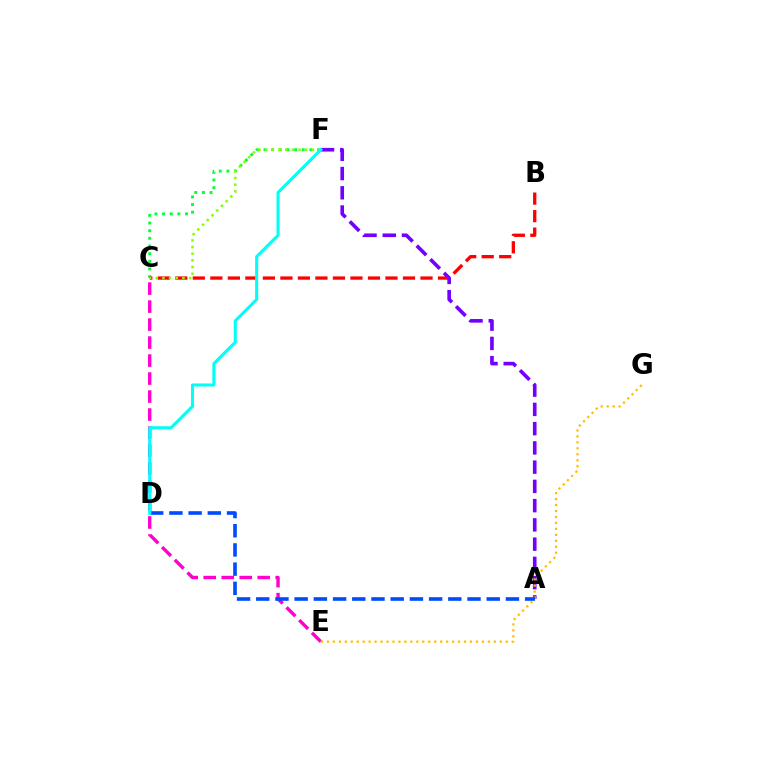{('C', 'F'): [{'color': '#00ff39', 'line_style': 'dotted', 'thickness': 2.08}, {'color': '#84ff00', 'line_style': 'dotted', 'thickness': 1.81}], ('C', 'E'): [{'color': '#ff00cf', 'line_style': 'dashed', 'thickness': 2.44}], ('B', 'C'): [{'color': '#ff0000', 'line_style': 'dashed', 'thickness': 2.38}], ('A', 'F'): [{'color': '#7200ff', 'line_style': 'dashed', 'thickness': 2.61}], ('E', 'G'): [{'color': '#ffbd00', 'line_style': 'dotted', 'thickness': 1.62}], ('A', 'D'): [{'color': '#004bff', 'line_style': 'dashed', 'thickness': 2.61}], ('D', 'F'): [{'color': '#00fff6', 'line_style': 'solid', 'thickness': 2.21}]}